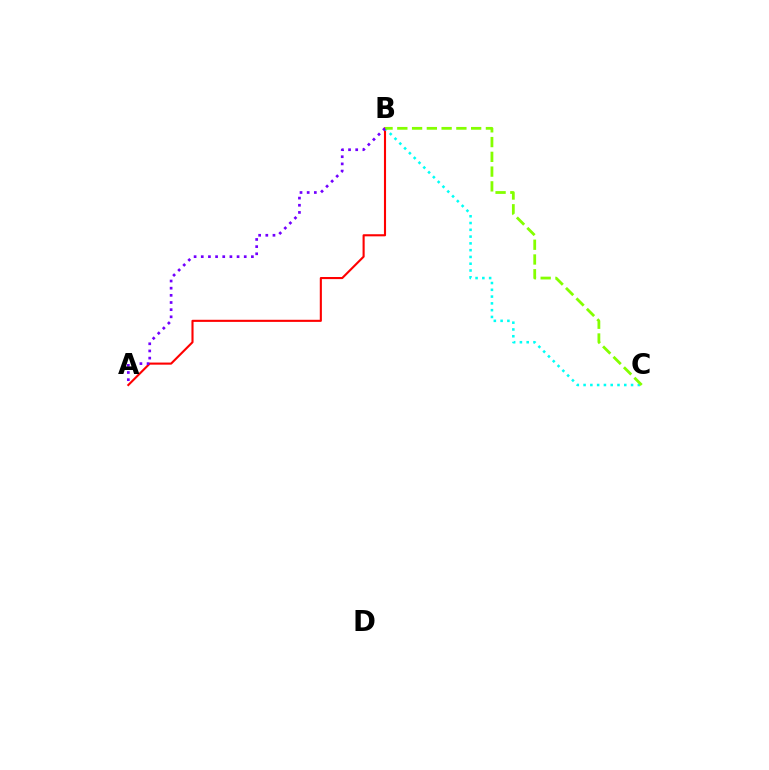{('A', 'B'): [{'color': '#ff0000', 'line_style': 'solid', 'thickness': 1.52}, {'color': '#7200ff', 'line_style': 'dotted', 'thickness': 1.95}], ('B', 'C'): [{'color': '#00fff6', 'line_style': 'dotted', 'thickness': 1.84}, {'color': '#84ff00', 'line_style': 'dashed', 'thickness': 2.01}]}